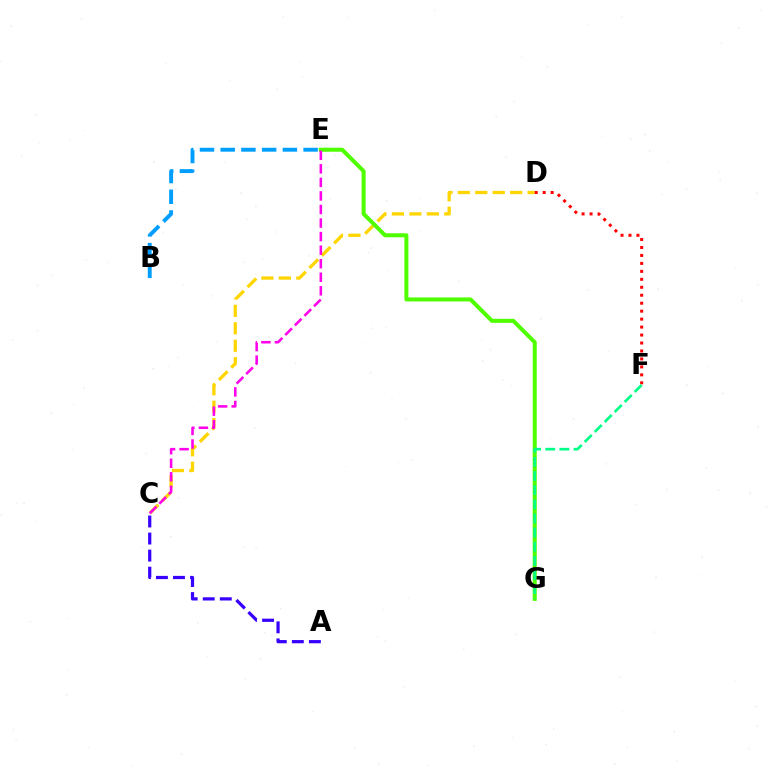{('C', 'D'): [{'color': '#ffd500', 'line_style': 'dashed', 'thickness': 2.37}], ('E', 'G'): [{'color': '#4fff00', 'line_style': 'solid', 'thickness': 2.89}], ('A', 'C'): [{'color': '#3700ff', 'line_style': 'dashed', 'thickness': 2.32}], ('C', 'E'): [{'color': '#ff00ed', 'line_style': 'dashed', 'thickness': 1.84}], ('B', 'E'): [{'color': '#009eff', 'line_style': 'dashed', 'thickness': 2.82}], ('D', 'F'): [{'color': '#ff0000', 'line_style': 'dotted', 'thickness': 2.16}], ('F', 'G'): [{'color': '#00ff86', 'line_style': 'dashed', 'thickness': 1.92}]}